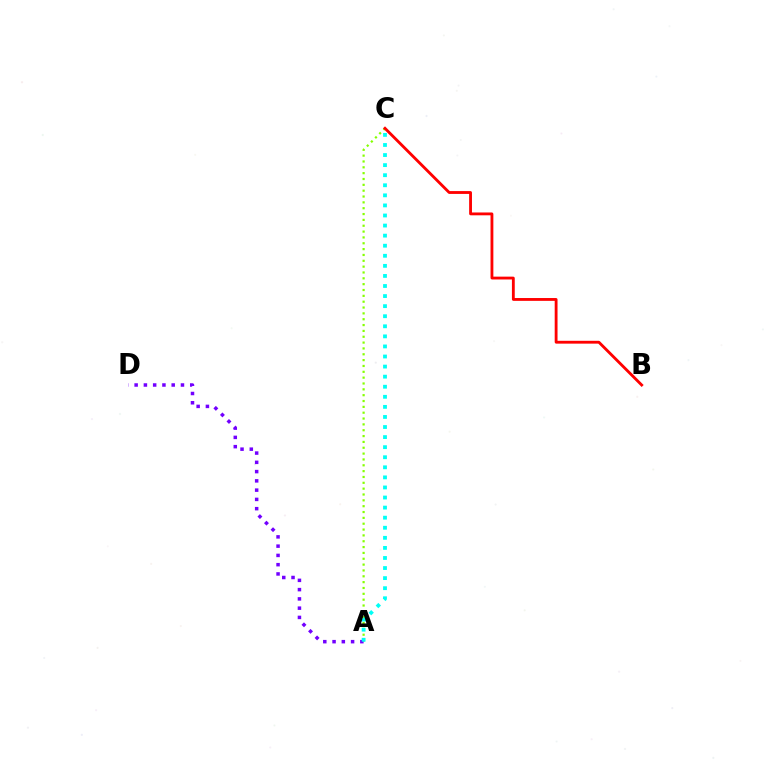{('A', 'C'): [{'color': '#84ff00', 'line_style': 'dotted', 'thickness': 1.59}, {'color': '#00fff6', 'line_style': 'dotted', 'thickness': 2.74}], ('A', 'D'): [{'color': '#7200ff', 'line_style': 'dotted', 'thickness': 2.52}], ('B', 'C'): [{'color': '#ff0000', 'line_style': 'solid', 'thickness': 2.04}]}